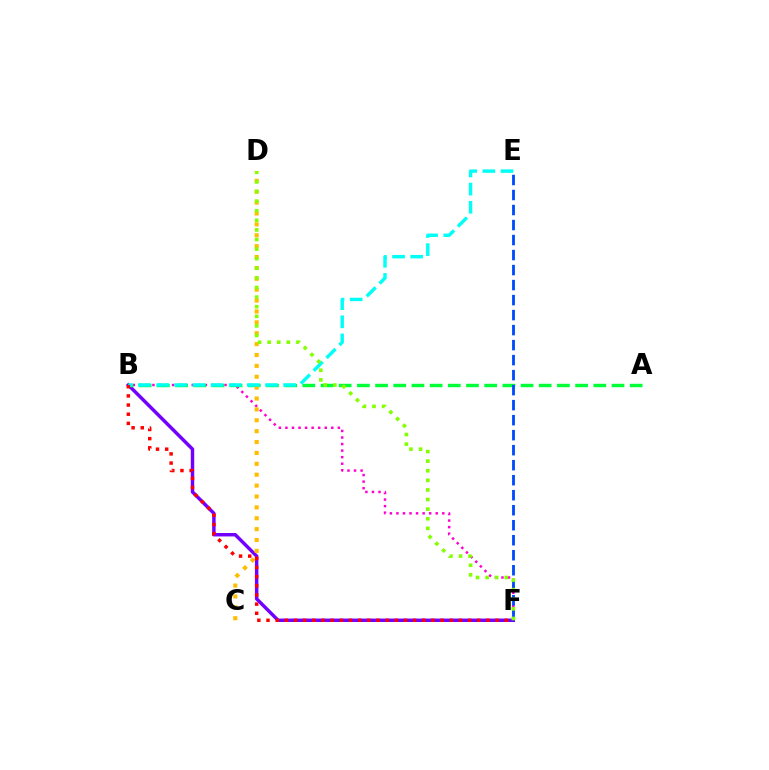{('B', 'F'): [{'color': '#ff00cf', 'line_style': 'dotted', 'thickness': 1.78}, {'color': '#7200ff', 'line_style': 'solid', 'thickness': 2.48}, {'color': '#ff0000', 'line_style': 'dotted', 'thickness': 2.49}], ('A', 'B'): [{'color': '#00ff39', 'line_style': 'dashed', 'thickness': 2.47}], ('C', 'D'): [{'color': '#ffbd00', 'line_style': 'dotted', 'thickness': 2.96}], ('E', 'F'): [{'color': '#004bff', 'line_style': 'dashed', 'thickness': 2.04}], ('B', 'E'): [{'color': '#00fff6', 'line_style': 'dashed', 'thickness': 2.47}], ('D', 'F'): [{'color': '#84ff00', 'line_style': 'dotted', 'thickness': 2.61}]}